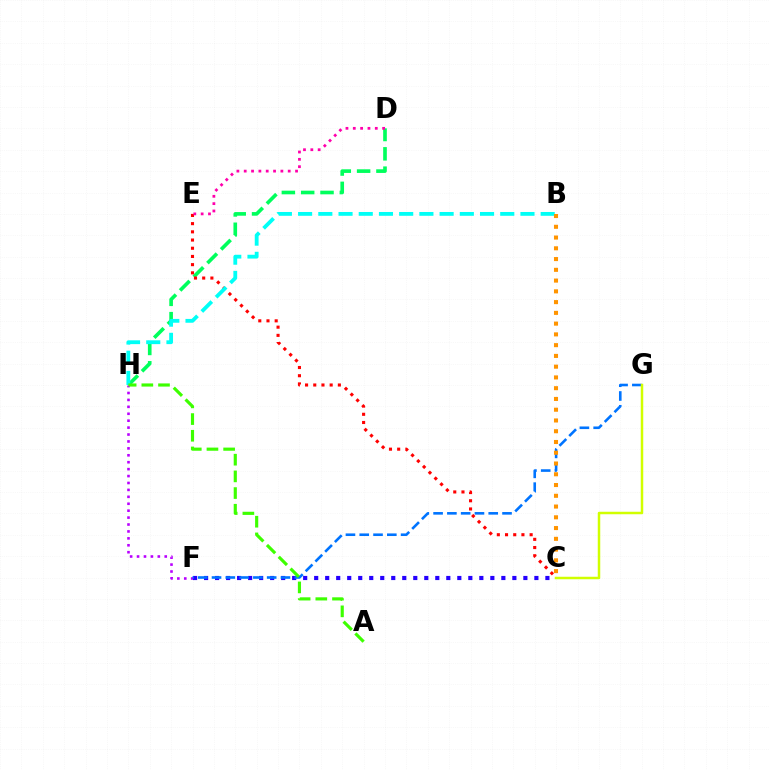{('D', 'H'): [{'color': '#00ff5c', 'line_style': 'dashed', 'thickness': 2.63}], ('C', 'E'): [{'color': '#ff0000', 'line_style': 'dotted', 'thickness': 2.23}], ('F', 'H'): [{'color': '#b900ff', 'line_style': 'dotted', 'thickness': 1.88}], ('C', 'F'): [{'color': '#2500ff', 'line_style': 'dotted', 'thickness': 2.99}], ('B', 'H'): [{'color': '#00fff6', 'line_style': 'dashed', 'thickness': 2.75}], ('F', 'G'): [{'color': '#0074ff', 'line_style': 'dashed', 'thickness': 1.87}], ('B', 'C'): [{'color': '#ff9400', 'line_style': 'dotted', 'thickness': 2.92}], ('C', 'G'): [{'color': '#d1ff00', 'line_style': 'solid', 'thickness': 1.79}], ('D', 'E'): [{'color': '#ff00ac', 'line_style': 'dotted', 'thickness': 1.99}], ('A', 'H'): [{'color': '#3dff00', 'line_style': 'dashed', 'thickness': 2.27}]}